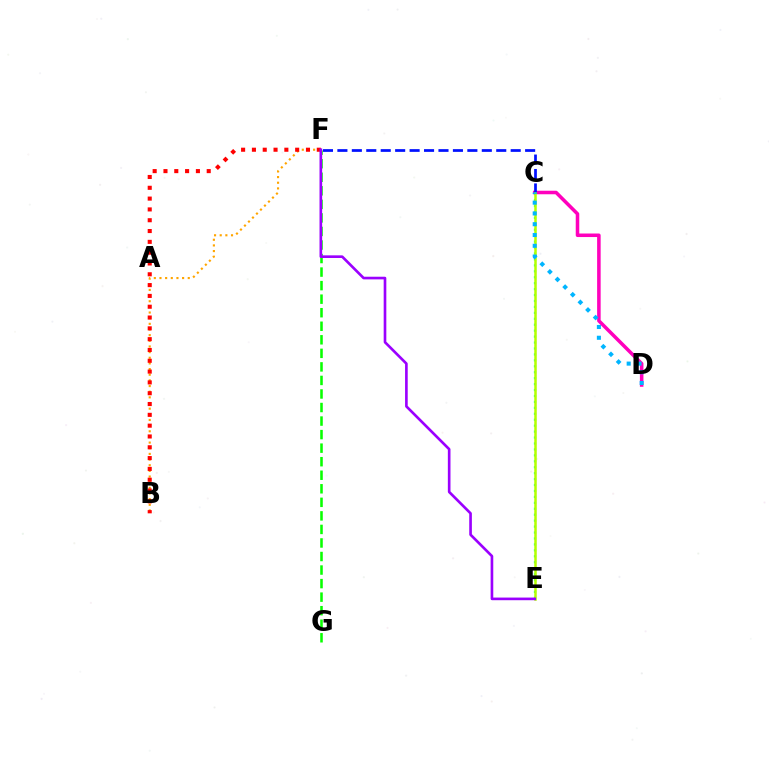{('B', 'F'): [{'color': '#ffa500', 'line_style': 'dotted', 'thickness': 1.54}, {'color': '#ff0000', 'line_style': 'dotted', 'thickness': 2.94}], ('C', 'E'): [{'color': '#00ff9d', 'line_style': 'dotted', 'thickness': 1.61}, {'color': '#b3ff00', 'line_style': 'solid', 'thickness': 1.8}], ('C', 'D'): [{'color': '#ff00bd', 'line_style': 'solid', 'thickness': 2.55}, {'color': '#00b5ff', 'line_style': 'dotted', 'thickness': 2.93}], ('C', 'F'): [{'color': '#0010ff', 'line_style': 'dashed', 'thickness': 1.96}], ('F', 'G'): [{'color': '#08ff00', 'line_style': 'dashed', 'thickness': 1.84}], ('E', 'F'): [{'color': '#9b00ff', 'line_style': 'solid', 'thickness': 1.91}]}